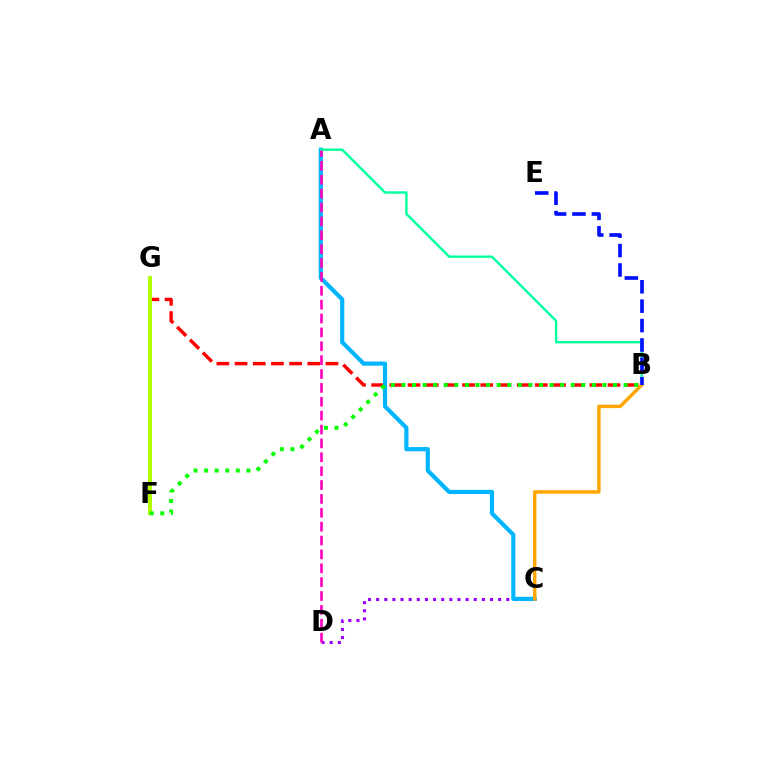{('B', 'G'): [{'color': '#ff0000', 'line_style': 'dashed', 'thickness': 2.47}], ('F', 'G'): [{'color': '#b3ff00', 'line_style': 'solid', 'thickness': 2.9}], ('C', 'D'): [{'color': '#9b00ff', 'line_style': 'dotted', 'thickness': 2.21}], ('A', 'C'): [{'color': '#00b5ff', 'line_style': 'solid', 'thickness': 3.0}], ('A', 'B'): [{'color': '#00ff9d', 'line_style': 'solid', 'thickness': 1.7}], ('A', 'D'): [{'color': '#ff00bd', 'line_style': 'dashed', 'thickness': 1.88}], ('B', 'F'): [{'color': '#08ff00', 'line_style': 'dotted', 'thickness': 2.87}], ('B', 'C'): [{'color': '#ffa500', 'line_style': 'solid', 'thickness': 2.48}], ('B', 'E'): [{'color': '#0010ff', 'line_style': 'dashed', 'thickness': 2.64}]}